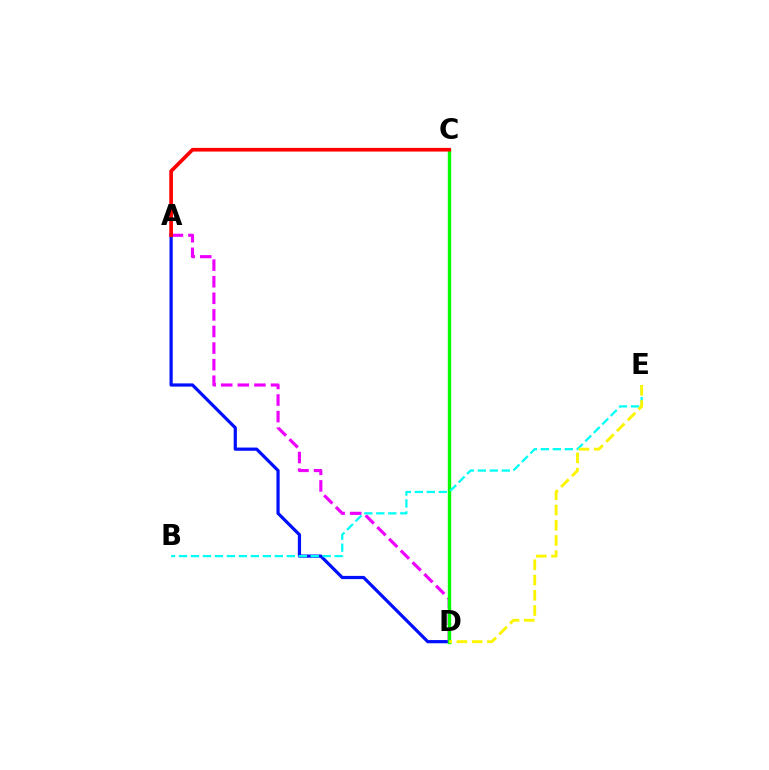{('A', 'D'): [{'color': '#0010ff', 'line_style': 'solid', 'thickness': 2.31}, {'color': '#ee00ff', 'line_style': 'dashed', 'thickness': 2.25}], ('C', 'D'): [{'color': '#08ff00', 'line_style': 'solid', 'thickness': 2.44}], ('B', 'E'): [{'color': '#00fff6', 'line_style': 'dashed', 'thickness': 1.63}], ('D', 'E'): [{'color': '#fcf500', 'line_style': 'dashed', 'thickness': 2.07}], ('A', 'C'): [{'color': '#ff0000', 'line_style': 'solid', 'thickness': 2.65}]}